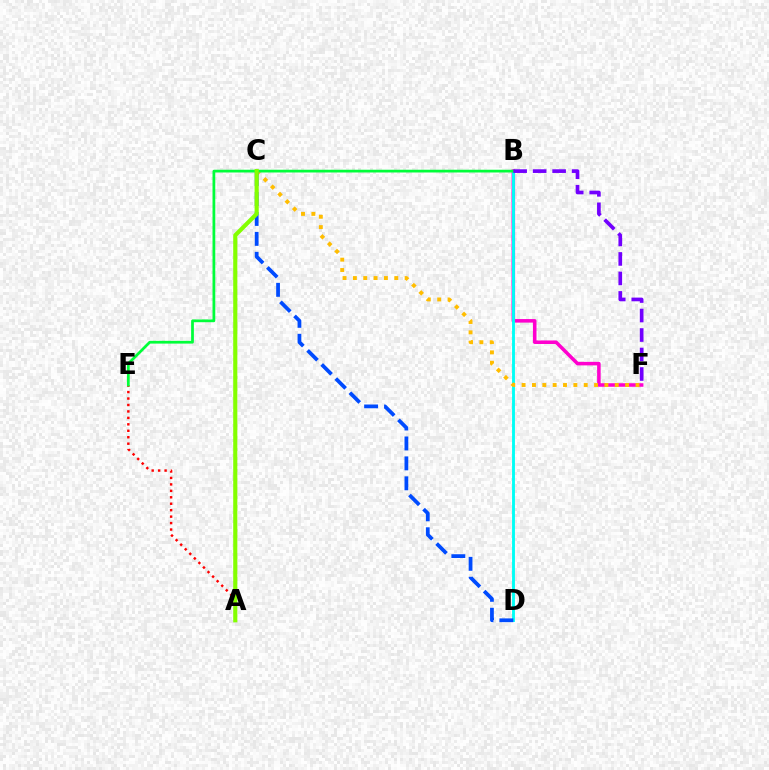{('B', 'F'): [{'color': '#ff00cf', 'line_style': 'solid', 'thickness': 2.54}, {'color': '#7200ff', 'line_style': 'dashed', 'thickness': 2.65}], ('B', 'D'): [{'color': '#00fff6', 'line_style': 'solid', 'thickness': 2.07}], ('C', 'F'): [{'color': '#ffbd00', 'line_style': 'dotted', 'thickness': 2.81}], ('A', 'E'): [{'color': '#ff0000', 'line_style': 'dotted', 'thickness': 1.75}], ('C', 'D'): [{'color': '#004bff', 'line_style': 'dashed', 'thickness': 2.71}], ('B', 'E'): [{'color': '#00ff39', 'line_style': 'solid', 'thickness': 1.98}], ('A', 'C'): [{'color': '#84ff00', 'line_style': 'solid', 'thickness': 2.98}]}